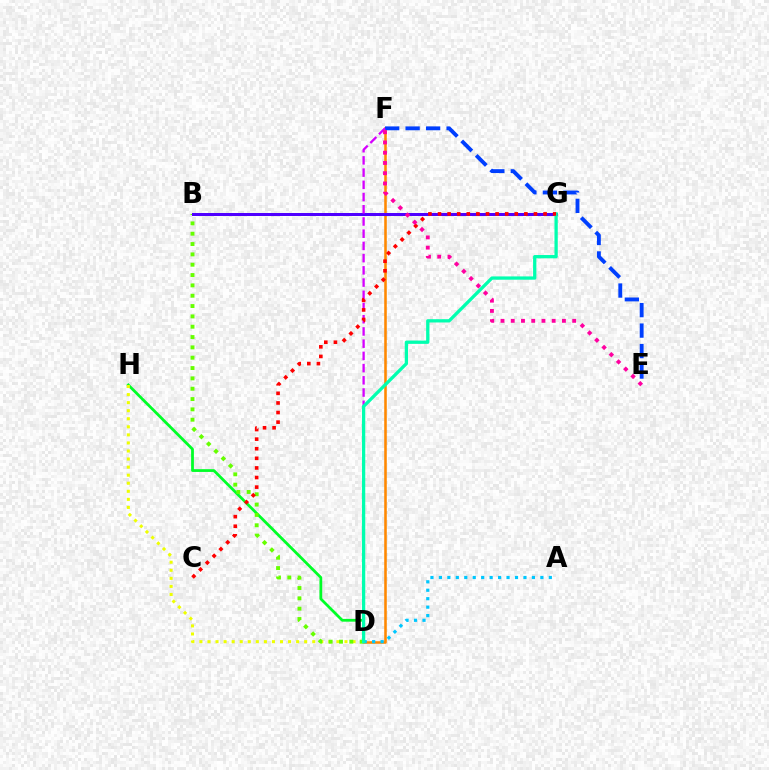{('D', 'H'): [{'color': '#00ff27', 'line_style': 'solid', 'thickness': 2.0}, {'color': '#eeff00', 'line_style': 'dotted', 'thickness': 2.19}], ('B', 'D'): [{'color': '#66ff00', 'line_style': 'dotted', 'thickness': 2.81}], ('D', 'F'): [{'color': '#ff8800', 'line_style': 'solid', 'thickness': 1.84}, {'color': '#d600ff', 'line_style': 'dashed', 'thickness': 1.66}], ('B', 'G'): [{'color': '#4f00ff', 'line_style': 'solid', 'thickness': 2.16}], ('E', 'F'): [{'color': '#003fff', 'line_style': 'dashed', 'thickness': 2.78}, {'color': '#ff00a0', 'line_style': 'dotted', 'thickness': 2.78}], ('A', 'D'): [{'color': '#00c7ff', 'line_style': 'dotted', 'thickness': 2.3}], ('D', 'G'): [{'color': '#00ffaf', 'line_style': 'solid', 'thickness': 2.36}], ('C', 'G'): [{'color': '#ff0000', 'line_style': 'dotted', 'thickness': 2.61}]}